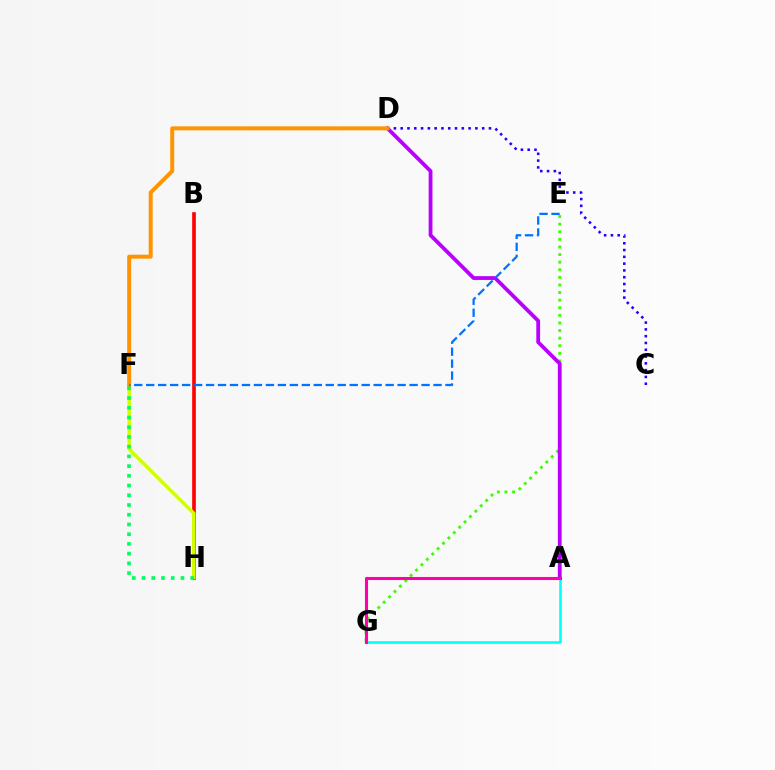{('A', 'G'): [{'color': '#00fff6', 'line_style': 'solid', 'thickness': 1.86}, {'color': '#ff00ac', 'line_style': 'solid', 'thickness': 2.22}], ('E', 'G'): [{'color': '#3dff00', 'line_style': 'dotted', 'thickness': 2.07}], ('C', 'D'): [{'color': '#2500ff', 'line_style': 'dotted', 'thickness': 1.85}], ('B', 'H'): [{'color': '#ff0000', 'line_style': 'solid', 'thickness': 2.63}], ('A', 'D'): [{'color': '#b900ff', 'line_style': 'solid', 'thickness': 2.73}], ('F', 'H'): [{'color': '#d1ff00', 'line_style': 'solid', 'thickness': 2.5}, {'color': '#00ff5c', 'line_style': 'dotted', 'thickness': 2.64}], ('D', 'F'): [{'color': '#ff9400', 'line_style': 'solid', 'thickness': 2.86}], ('E', 'F'): [{'color': '#0074ff', 'line_style': 'dashed', 'thickness': 1.63}]}